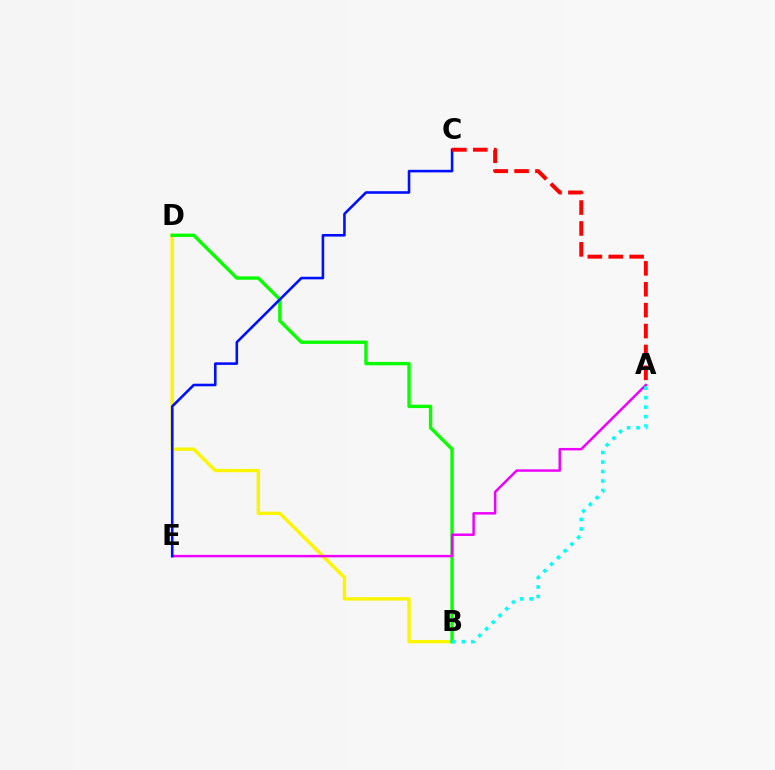{('B', 'D'): [{'color': '#fcf500', 'line_style': 'solid', 'thickness': 2.43}, {'color': '#08ff00', 'line_style': 'solid', 'thickness': 2.42}], ('A', 'E'): [{'color': '#ee00ff', 'line_style': 'solid', 'thickness': 1.78}], ('A', 'B'): [{'color': '#00fff6', 'line_style': 'dotted', 'thickness': 2.58}], ('C', 'E'): [{'color': '#0010ff', 'line_style': 'solid', 'thickness': 1.87}], ('A', 'C'): [{'color': '#ff0000', 'line_style': 'dashed', 'thickness': 2.84}]}